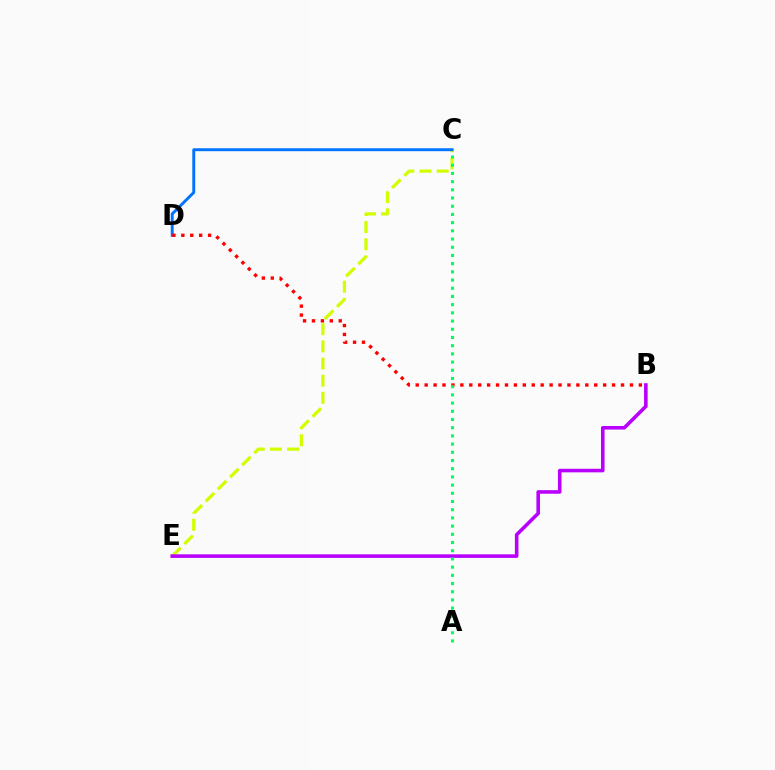{('C', 'E'): [{'color': '#d1ff00', 'line_style': 'dashed', 'thickness': 2.33}], ('B', 'E'): [{'color': '#b900ff', 'line_style': 'solid', 'thickness': 2.58}], ('C', 'D'): [{'color': '#0074ff', 'line_style': 'solid', 'thickness': 2.11}], ('B', 'D'): [{'color': '#ff0000', 'line_style': 'dotted', 'thickness': 2.42}], ('A', 'C'): [{'color': '#00ff5c', 'line_style': 'dotted', 'thickness': 2.23}]}